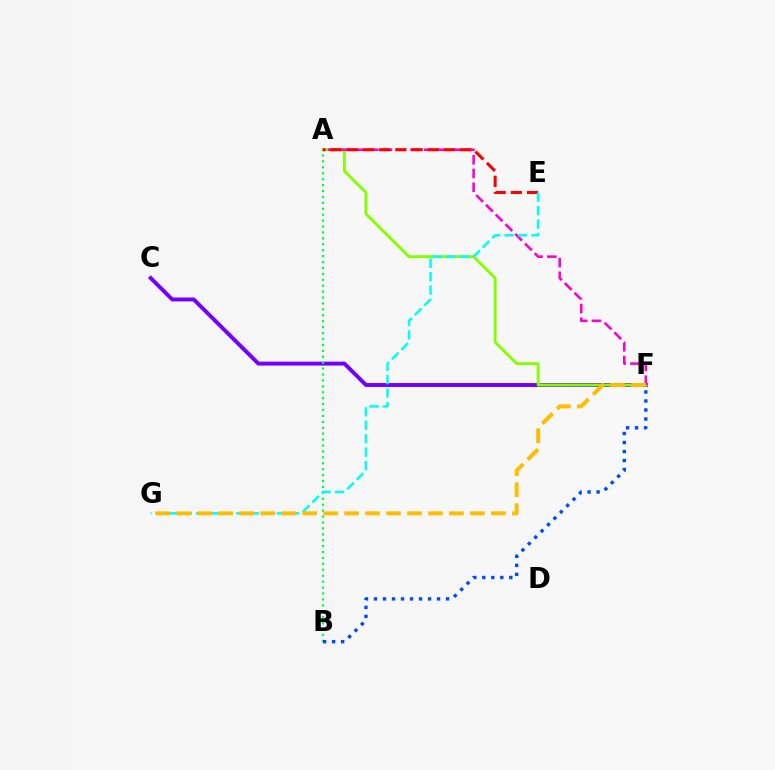{('C', 'F'): [{'color': '#7200ff', 'line_style': 'solid', 'thickness': 2.82}], ('A', 'F'): [{'color': '#84ff00', 'line_style': 'solid', 'thickness': 2.06}, {'color': '#ff00cf', 'line_style': 'dashed', 'thickness': 1.87}], ('A', 'B'): [{'color': '#00ff39', 'line_style': 'dotted', 'thickness': 1.61}], ('A', 'E'): [{'color': '#ff0000', 'line_style': 'dashed', 'thickness': 2.2}], ('E', 'G'): [{'color': '#00fff6', 'line_style': 'dashed', 'thickness': 1.82}], ('F', 'G'): [{'color': '#ffbd00', 'line_style': 'dashed', 'thickness': 2.85}], ('B', 'F'): [{'color': '#004bff', 'line_style': 'dotted', 'thickness': 2.45}]}